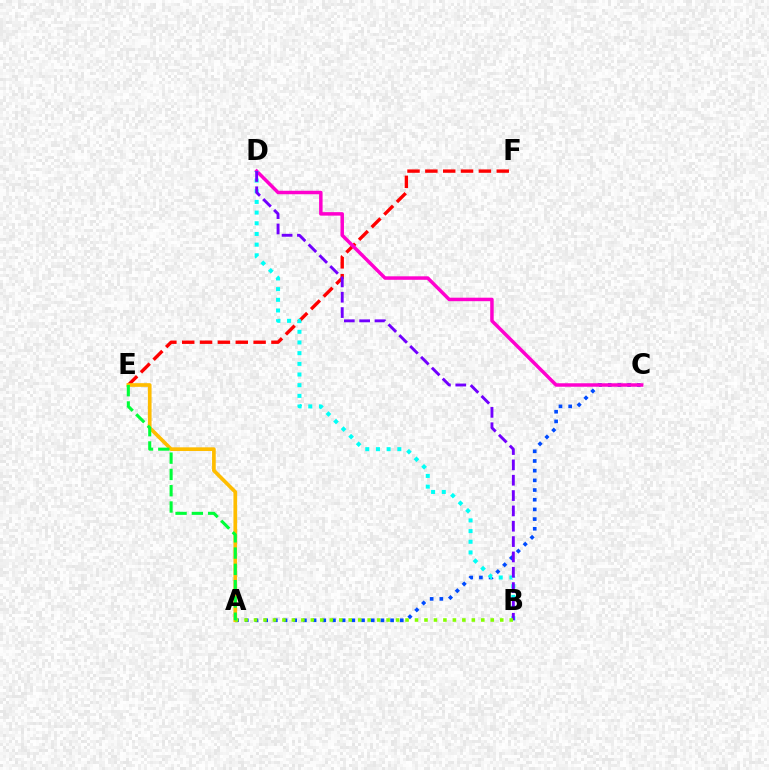{('A', 'C'): [{'color': '#004bff', 'line_style': 'dotted', 'thickness': 2.63}], ('E', 'F'): [{'color': '#ff0000', 'line_style': 'dashed', 'thickness': 2.42}], ('C', 'D'): [{'color': '#ff00cf', 'line_style': 'solid', 'thickness': 2.51}], ('B', 'D'): [{'color': '#00fff6', 'line_style': 'dotted', 'thickness': 2.9}, {'color': '#7200ff', 'line_style': 'dashed', 'thickness': 2.08}], ('A', 'E'): [{'color': '#ffbd00', 'line_style': 'solid', 'thickness': 2.65}, {'color': '#00ff39', 'line_style': 'dashed', 'thickness': 2.21}], ('A', 'B'): [{'color': '#84ff00', 'line_style': 'dotted', 'thickness': 2.57}]}